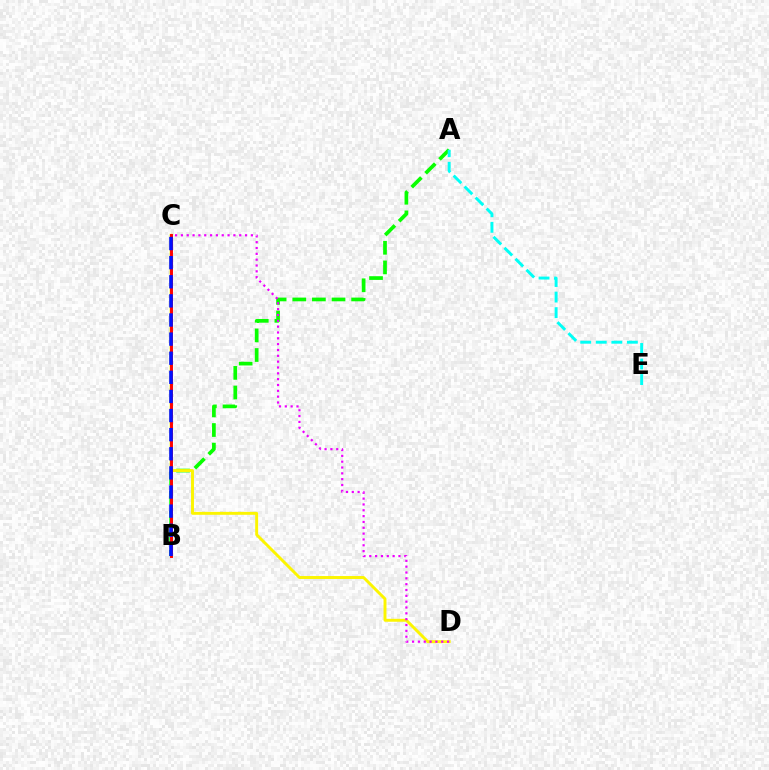{('A', 'B'): [{'color': '#08ff00', 'line_style': 'dashed', 'thickness': 2.67}], ('A', 'E'): [{'color': '#00fff6', 'line_style': 'dashed', 'thickness': 2.11}], ('C', 'D'): [{'color': '#fcf500', 'line_style': 'solid', 'thickness': 2.11}, {'color': '#ee00ff', 'line_style': 'dotted', 'thickness': 1.58}], ('B', 'C'): [{'color': '#ff0000', 'line_style': 'solid', 'thickness': 2.11}, {'color': '#0010ff', 'line_style': 'dashed', 'thickness': 2.6}]}